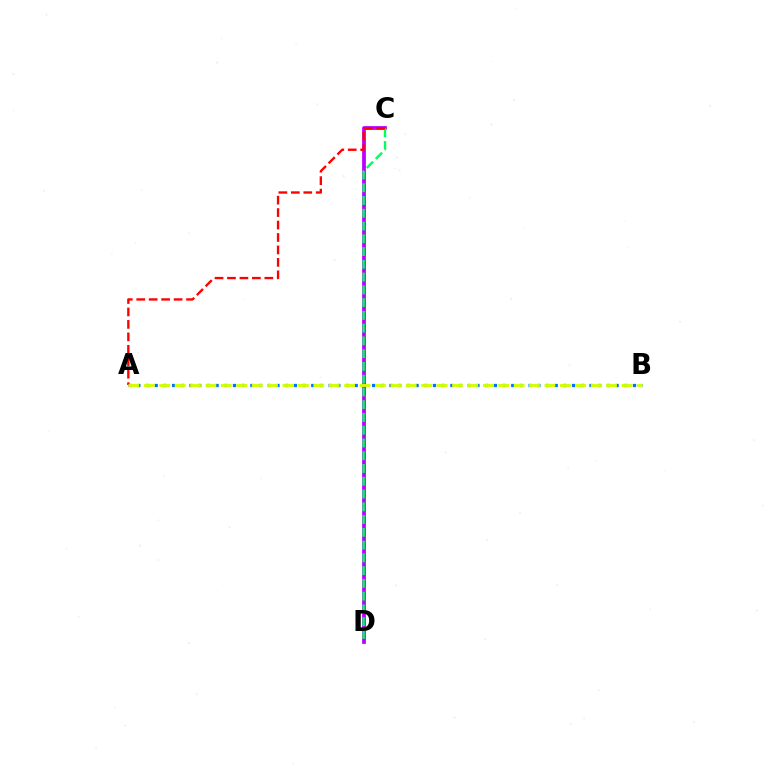{('A', 'B'): [{'color': '#0074ff', 'line_style': 'dotted', 'thickness': 2.36}, {'color': '#d1ff00', 'line_style': 'dashed', 'thickness': 2.09}], ('C', 'D'): [{'color': '#b900ff', 'line_style': 'solid', 'thickness': 2.7}, {'color': '#00ff5c', 'line_style': 'dashed', 'thickness': 1.73}], ('A', 'C'): [{'color': '#ff0000', 'line_style': 'dashed', 'thickness': 1.69}]}